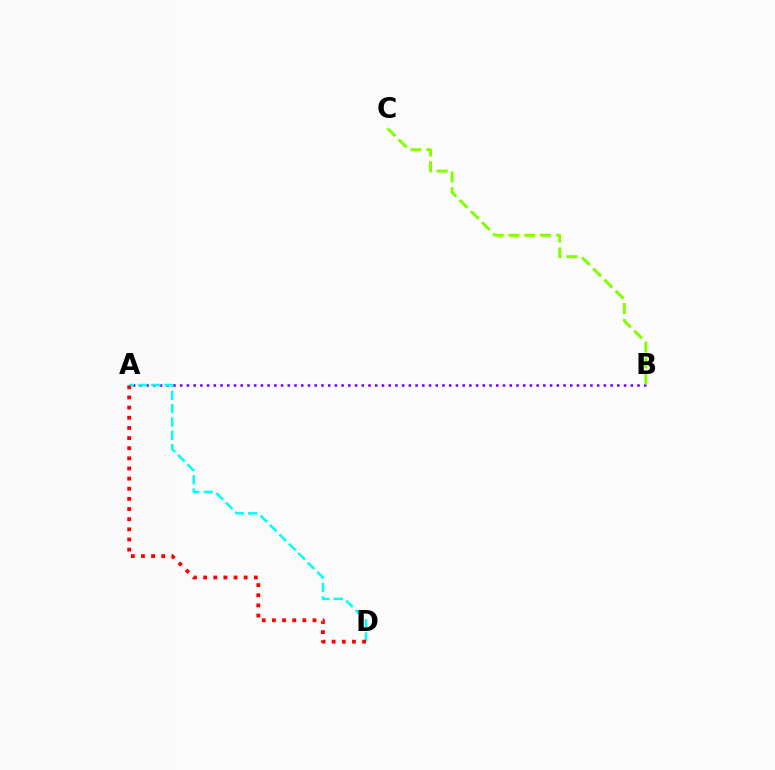{('A', 'B'): [{'color': '#7200ff', 'line_style': 'dotted', 'thickness': 1.83}], ('A', 'D'): [{'color': '#00fff6', 'line_style': 'dashed', 'thickness': 1.81}, {'color': '#ff0000', 'line_style': 'dotted', 'thickness': 2.76}], ('B', 'C'): [{'color': '#84ff00', 'line_style': 'dashed', 'thickness': 2.15}]}